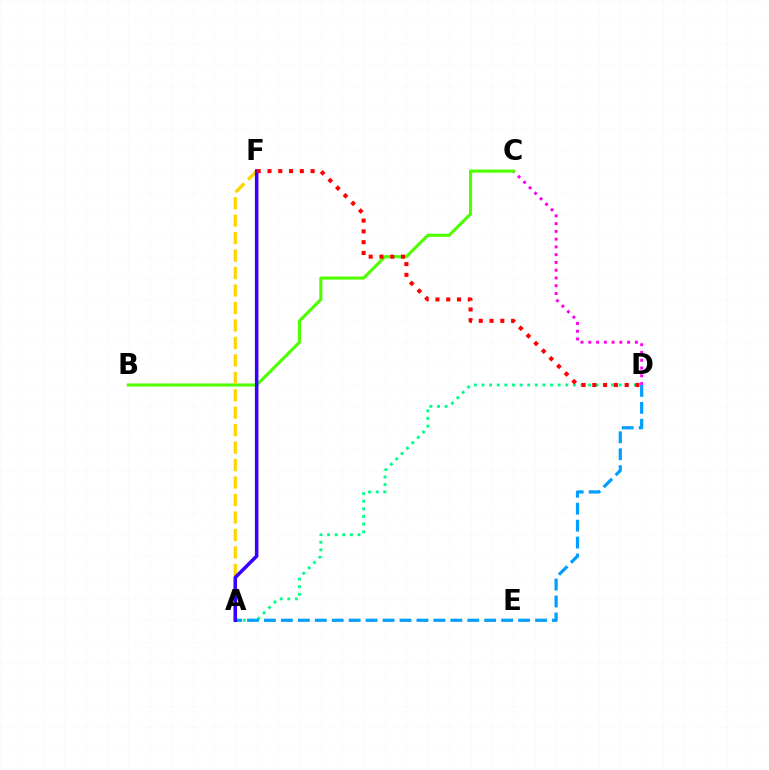{('C', 'D'): [{'color': '#ff00ed', 'line_style': 'dotted', 'thickness': 2.11}], ('B', 'C'): [{'color': '#4fff00', 'line_style': 'solid', 'thickness': 2.22}], ('A', 'D'): [{'color': '#00ff86', 'line_style': 'dotted', 'thickness': 2.07}, {'color': '#009eff', 'line_style': 'dashed', 'thickness': 2.3}], ('A', 'F'): [{'color': '#ffd500', 'line_style': 'dashed', 'thickness': 2.37}, {'color': '#3700ff', 'line_style': 'solid', 'thickness': 2.55}], ('D', 'F'): [{'color': '#ff0000', 'line_style': 'dotted', 'thickness': 2.93}]}